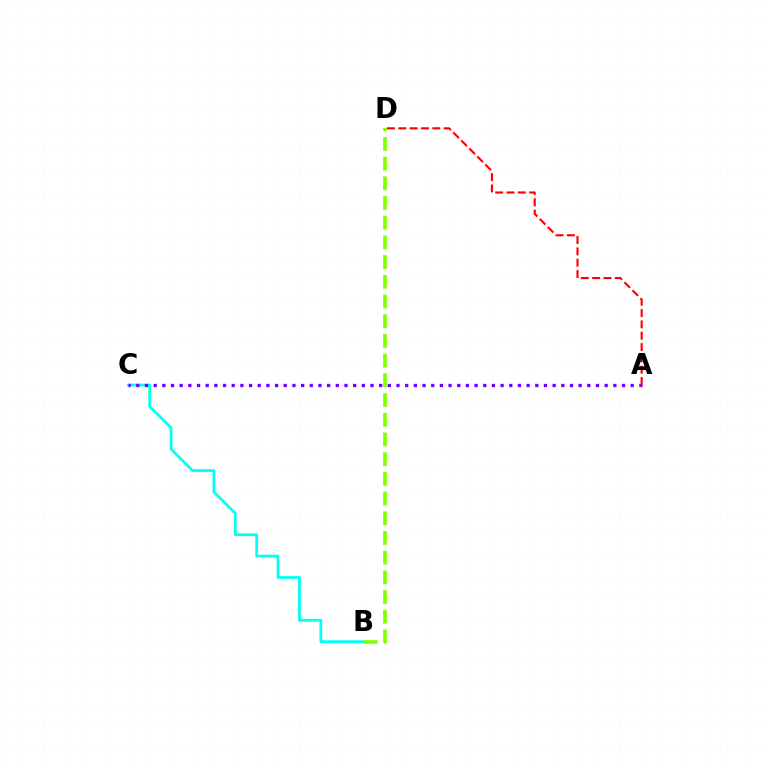{('B', 'C'): [{'color': '#00fff6', 'line_style': 'solid', 'thickness': 1.98}], ('A', 'C'): [{'color': '#7200ff', 'line_style': 'dotted', 'thickness': 2.36}], ('B', 'D'): [{'color': '#84ff00', 'line_style': 'dashed', 'thickness': 2.68}], ('A', 'D'): [{'color': '#ff0000', 'line_style': 'dashed', 'thickness': 1.54}]}